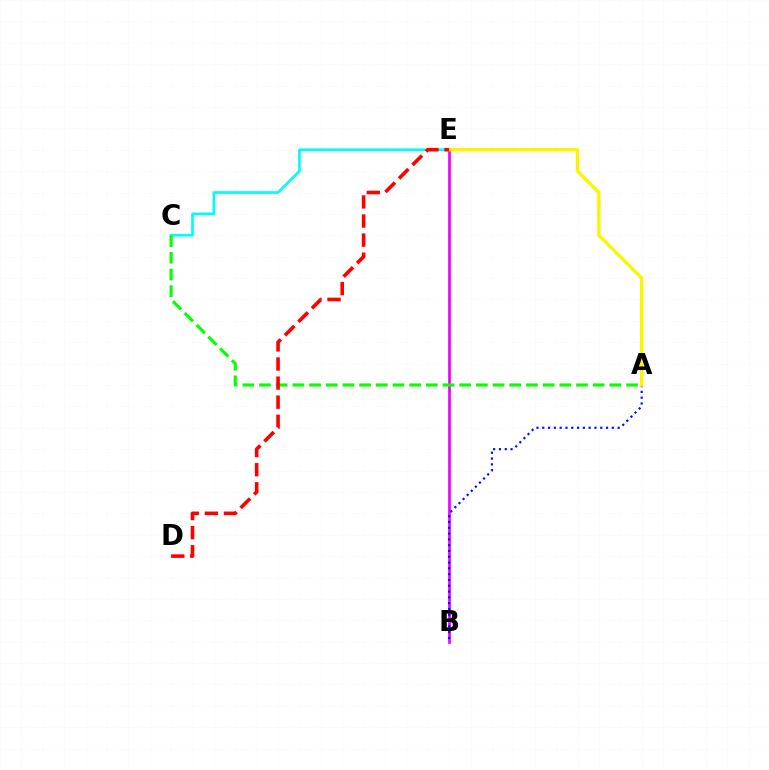{('B', 'E'): [{'color': '#ee00ff', 'line_style': 'solid', 'thickness': 1.94}], ('A', 'B'): [{'color': '#0010ff', 'line_style': 'dotted', 'thickness': 1.58}], ('C', 'E'): [{'color': '#00fff6', 'line_style': 'solid', 'thickness': 1.94}], ('A', 'C'): [{'color': '#08ff00', 'line_style': 'dashed', 'thickness': 2.27}], ('A', 'E'): [{'color': '#fcf500', 'line_style': 'solid', 'thickness': 2.42}], ('D', 'E'): [{'color': '#ff0000', 'line_style': 'dashed', 'thickness': 2.59}]}